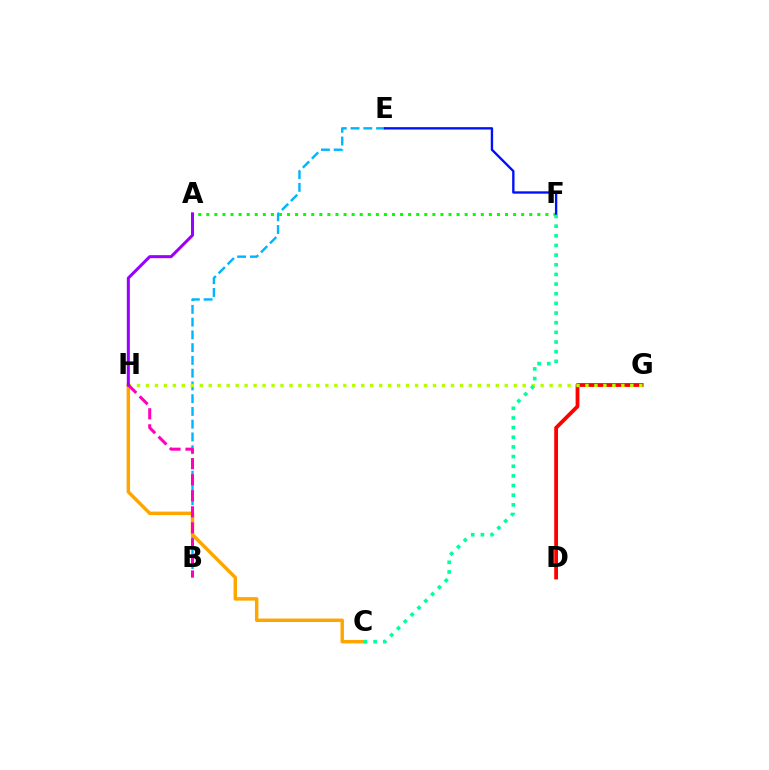{('D', 'G'): [{'color': '#ff0000', 'line_style': 'solid', 'thickness': 2.73}], ('B', 'E'): [{'color': '#00b5ff', 'line_style': 'dashed', 'thickness': 1.73}], ('A', 'F'): [{'color': '#08ff00', 'line_style': 'dotted', 'thickness': 2.19}], ('E', 'F'): [{'color': '#0010ff', 'line_style': 'solid', 'thickness': 1.7}], ('G', 'H'): [{'color': '#b3ff00', 'line_style': 'dotted', 'thickness': 2.44}], ('C', 'H'): [{'color': '#ffa500', 'line_style': 'solid', 'thickness': 2.49}], ('C', 'F'): [{'color': '#00ff9d', 'line_style': 'dotted', 'thickness': 2.62}], ('B', 'H'): [{'color': '#ff00bd', 'line_style': 'dashed', 'thickness': 2.18}], ('A', 'H'): [{'color': '#9b00ff', 'line_style': 'solid', 'thickness': 2.18}]}